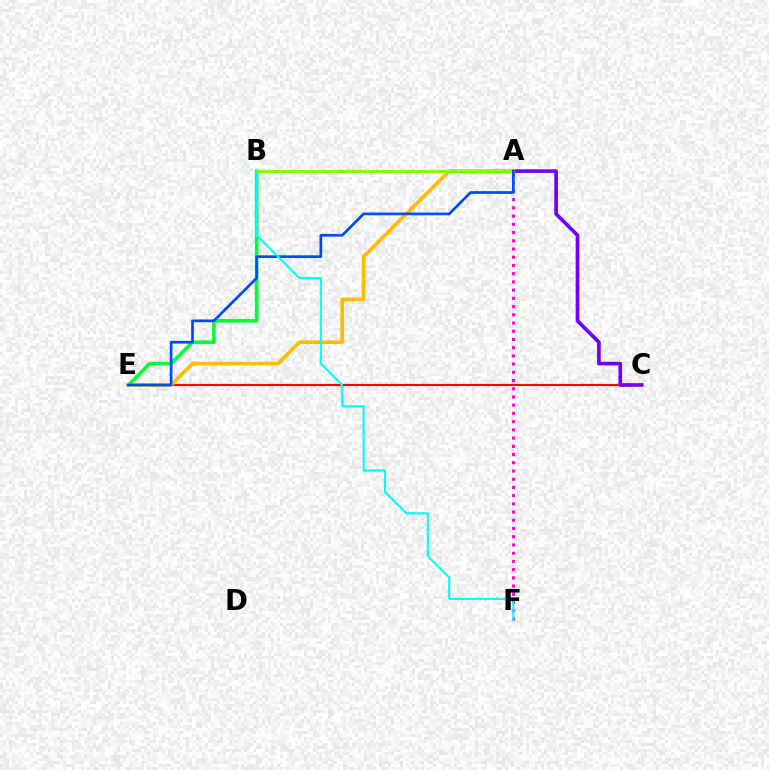{('C', 'E'): [{'color': '#ff0000', 'line_style': 'solid', 'thickness': 1.56}], ('A', 'C'): [{'color': '#7200ff', 'line_style': 'solid', 'thickness': 2.64}], ('B', 'E'): [{'color': '#00ff39', 'line_style': 'solid', 'thickness': 2.6}], ('A', 'F'): [{'color': '#ff00cf', 'line_style': 'dotted', 'thickness': 2.23}], ('A', 'E'): [{'color': '#ffbd00', 'line_style': 'solid', 'thickness': 2.66}, {'color': '#004bff', 'line_style': 'solid', 'thickness': 1.95}], ('A', 'B'): [{'color': '#84ff00', 'line_style': 'solid', 'thickness': 2.18}], ('B', 'F'): [{'color': '#00fff6', 'line_style': 'solid', 'thickness': 1.5}]}